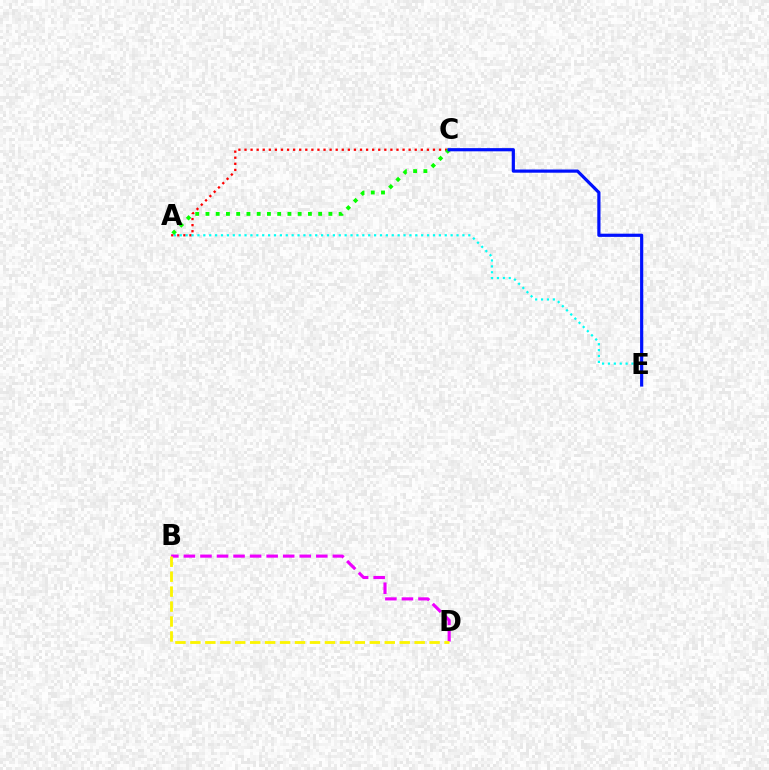{('A', 'C'): [{'color': '#ff0000', 'line_style': 'dotted', 'thickness': 1.65}, {'color': '#08ff00', 'line_style': 'dotted', 'thickness': 2.78}], ('B', 'D'): [{'color': '#ee00ff', 'line_style': 'dashed', 'thickness': 2.25}, {'color': '#fcf500', 'line_style': 'dashed', 'thickness': 2.03}], ('A', 'E'): [{'color': '#00fff6', 'line_style': 'dotted', 'thickness': 1.6}], ('C', 'E'): [{'color': '#0010ff', 'line_style': 'solid', 'thickness': 2.3}]}